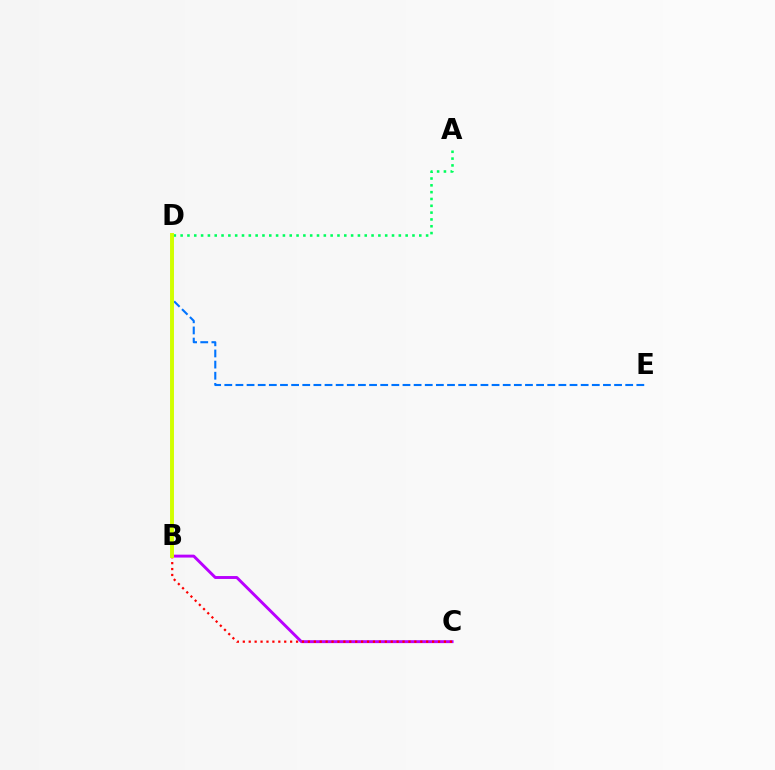{('A', 'D'): [{'color': '#00ff5c', 'line_style': 'dotted', 'thickness': 1.85}], ('D', 'E'): [{'color': '#0074ff', 'line_style': 'dashed', 'thickness': 1.51}], ('B', 'C'): [{'color': '#b900ff', 'line_style': 'solid', 'thickness': 2.1}, {'color': '#ff0000', 'line_style': 'dotted', 'thickness': 1.61}], ('B', 'D'): [{'color': '#d1ff00', 'line_style': 'solid', 'thickness': 2.83}]}